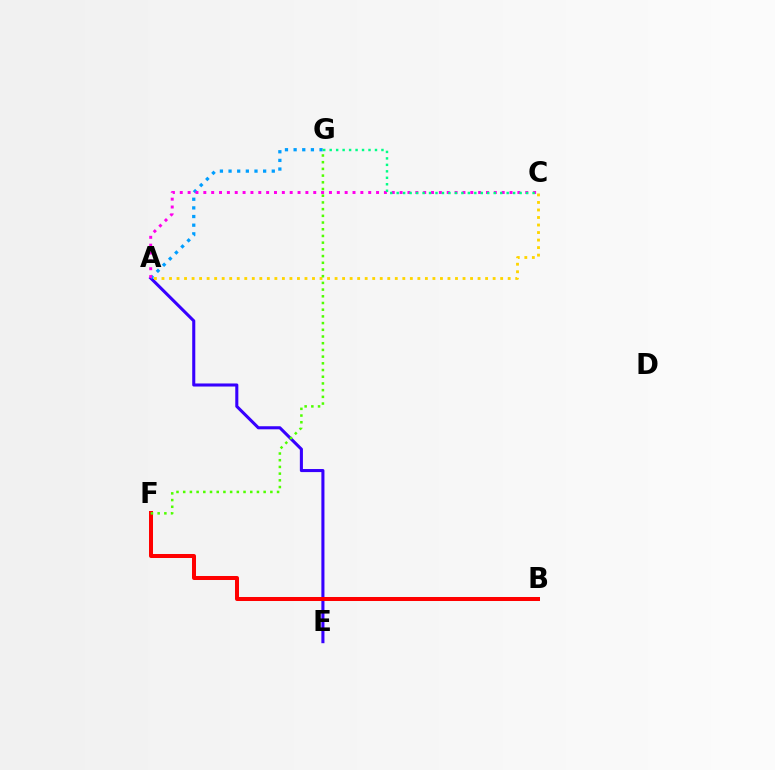{('A', 'E'): [{'color': '#3700ff', 'line_style': 'solid', 'thickness': 2.21}], ('A', 'G'): [{'color': '#009eff', 'line_style': 'dotted', 'thickness': 2.35}], ('A', 'C'): [{'color': '#ff00ed', 'line_style': 'dotted', 'thickness': 2.13}, {'color': '#ffd500', 'line_style': 'dotted', 'thickness': 2.04}], ('B', 'F'): [{'color': '#ff0000', 'line_style': 'solid', 'thickness': 2.88}], ('C', 'G'): [{'color': '#00ff86', 'line_style': 'dotted', 'thickness': 1.76}], ('F', 'G'): [{'color': '#4fff00', 'line_style': 'dotted', 'thickness': 1.82}]}